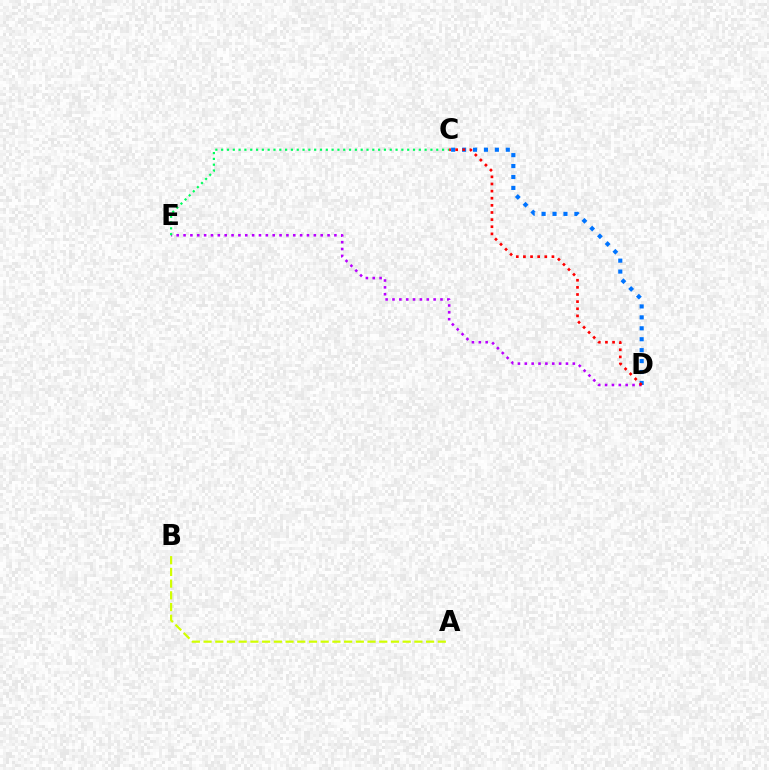{('C', 'D'): [{'color': '#0074ff', 'line_style': 'dotted', 'thickness': 2.97}, {'color': '#ff0000', 'line_style': 'dotted', 'thickness': 1.94}], ('A', 'B'): [{'color': '#d1ff00', 'line_style': 'dashed', 'thickness': 1.59}], ('D', 'E'): [{'color': '#b900ff', 'line_style': 'dotted', 'thickness': 1.86}], ('C', 'E'): [{'color': '#00ff5c', 'line_style': 'dotted', 'thickness': 1.58}]}